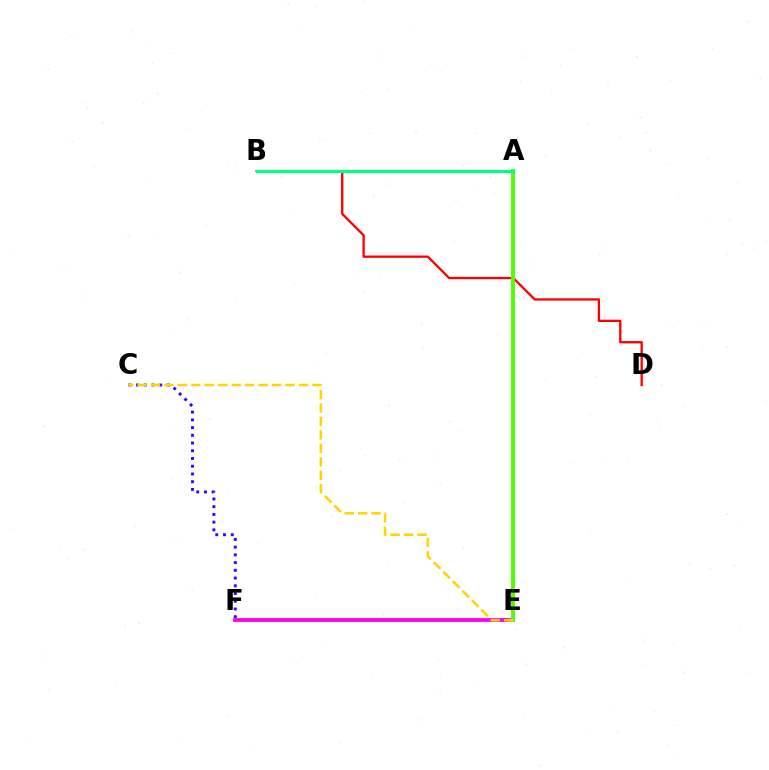{('C', 'F'): [{'color': '#3700ff', 'line_style': 'dotted', 'thickness': 2.1}], ('E', 'F'): [{'color': '#ff00ed', 'line_style': 'solid', 'thickness': 2.75}], ('B', 'D'): [{'color': '#ff0000', 'line_style': 'solid', 'thickness': 1.67}], ('A', 'B'): [{'color': '#009eff', 'line_style': 'dashed', 'thickness': 1.88}, {'color': '#00ff86', 'line_style': 'solid', 'thickness': 2.2}], ('A', 'E'): [{'color': '#4fff00', 'line_style': 'solid', 'thickness': 2.83}], ('C', 'E'): [{'color': '#ffd500', 'line_style': 'dashed', 'thickness': 1.83}]}